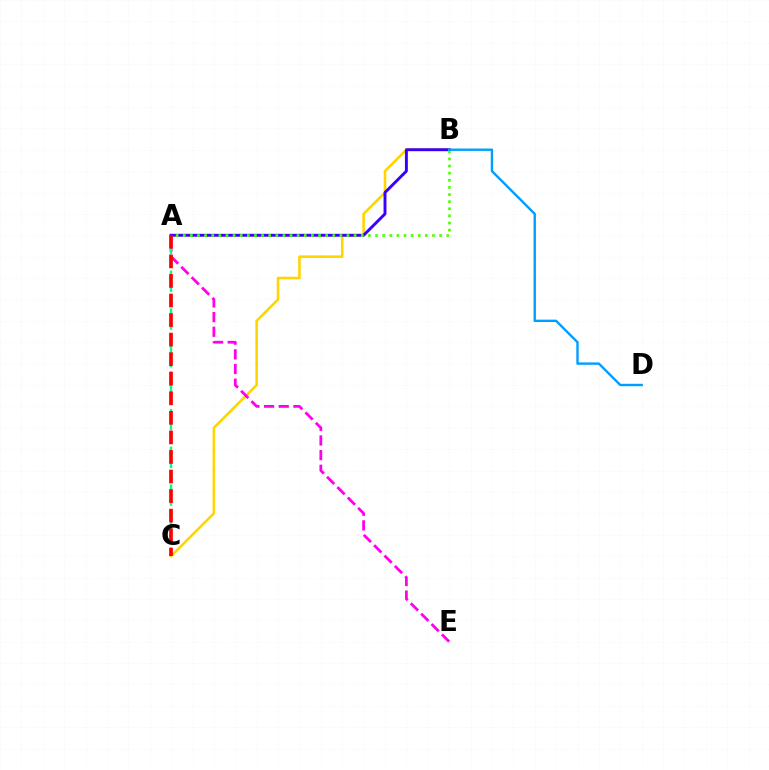{('B', 'C'): [{'color': '#ffd500', 'line_style': 'solid', 'thickness': 1.86}], ('A', 'E'): [{'color': '#ff00ed', 'line_style': 'dashed', 'thickness': 1.99}], ('A', 'C'): [{'color': '#00ff86', 'line_style': 'dashed', 'thickness': 1.71}, {'color': '#ff0000', 'line_style': 'dashed', 'thickness': 2.66}], ('A', 'B'): [{'color': '#3700ff', 'line_style': 'solid', 'thickness': 2.1}, {'color': '#4fff00', 'line_style': 'dotted', 'thickness': 1.93}], ('B', 'D'): [{'color': '#009eff', 'line_style': 'solid', 'thickness': 1.72}]}